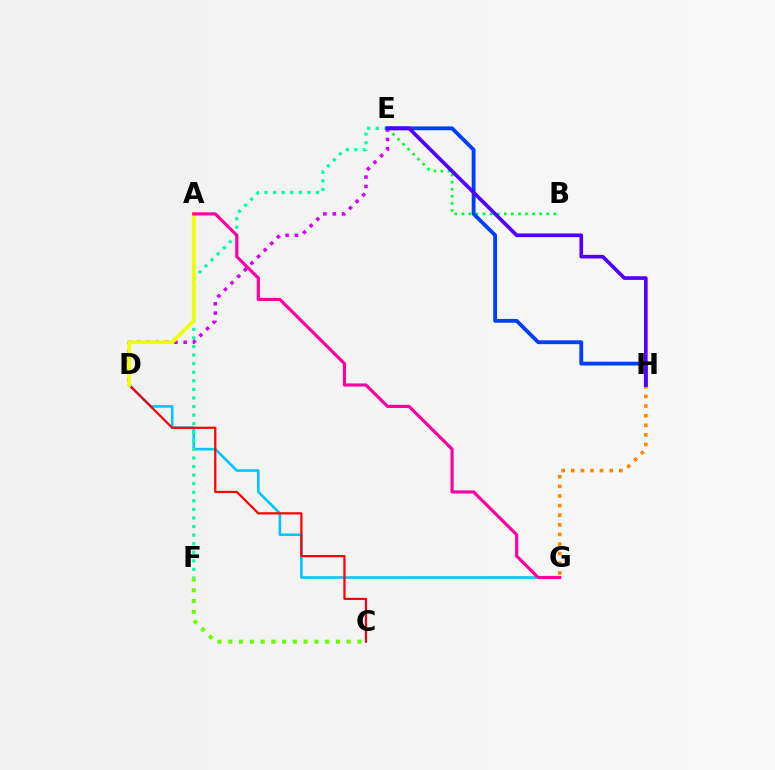{('B', 'E'): [{'color': '#00ff27', 'line_style': 'dotted', 'thickness': 1.92}], ('G', 'H'): [{'color': '#ff8800', 'line_style': 'dotted', 'thickness': 2.61}], ('D', 'G'): [{'color': '#00c7ff', 'line_style': 'solid', 'thickness': 1.88}], ('C', 'F'): [{'color': '#66ff00', 'line_style': 'dotted', 'thickness': 2.92}], ('E', 'F'): [{'color': '#00ffaf', 'line_style': 'dotted', 'thickness': 2.33}], ('D', 'E'): [{'color': '#d600ff', 'line_style': 'dotted', 'thickness': 2.53}], ('C', 'D'): [{'color': '#ff0000', 'line_style': 'solid', 'thickness': 1.59}], ('E', 'H'): [{'color': '#003fff', 'line_style': 'solid', 'thickness': 2.75}, {'color': '#4f00ff', 'line_style': 'solid', 'thickness': 2.63}], ('A', 'D'): [{'color': '#eeff00', 'line_style': 'solid', 'thickness': 2.67}], ('A', 'G'): [{'color': '#ff00a0', 'line_style': 'solid', 'thickness': 2.27}]}